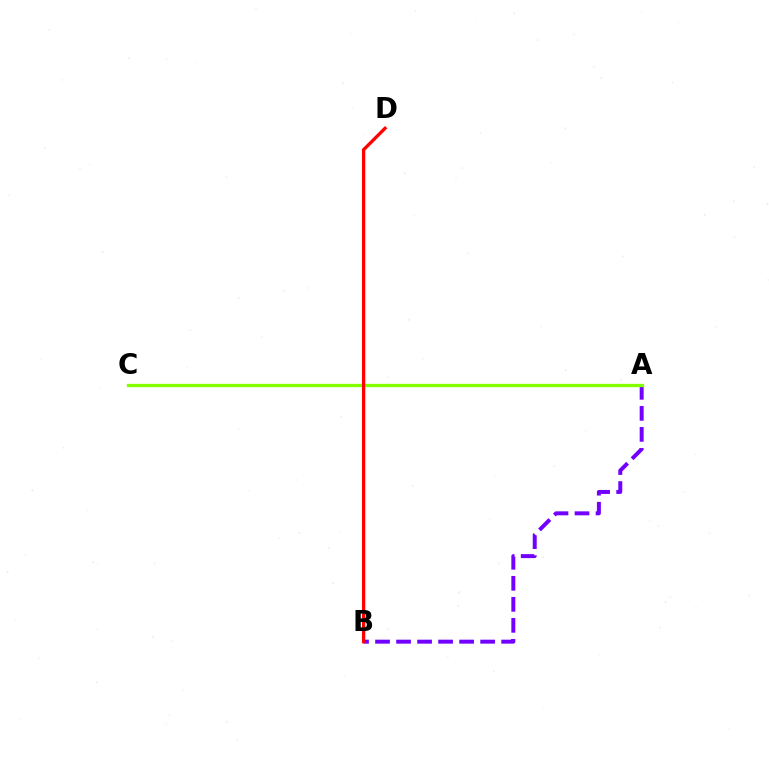{('A', 'C'): [{'color': '#00fff6', 'line_style': 'dashed', 'thickness': 1.85}, {'color': '#84ff00', 'line_style': 'solid', 'thickness': 2.4}], ('A', 'B'): [{'color': '#7200ff', 'line_style': 'dashed', 'thickness': 2.86}], ('B', 'D'): [{'color': '#ff0000', 'line_style': 'solid', 'thickness': 2.38}]}